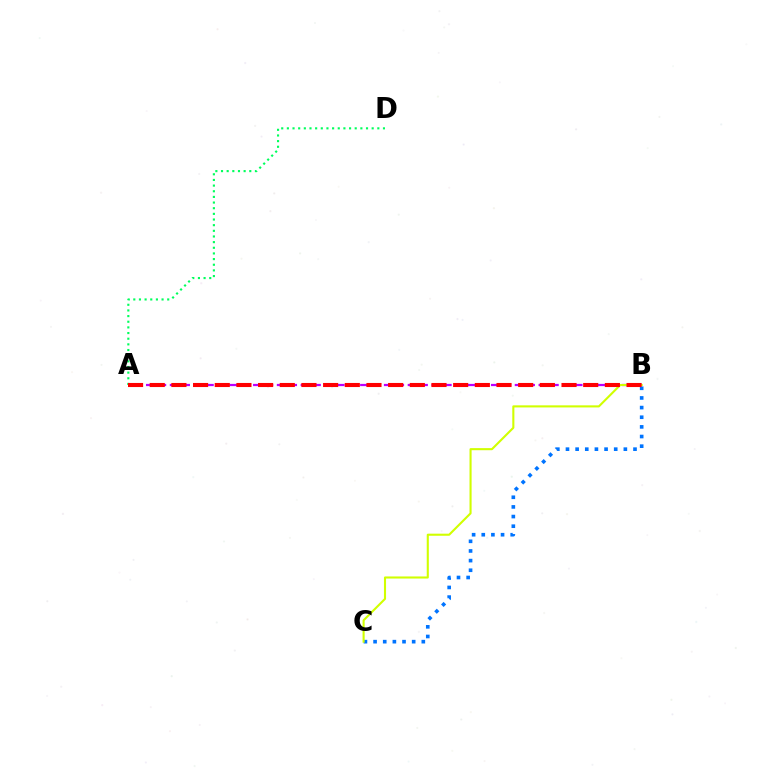{('A', 'D'): [{'color': '#00ff5c', 'line_style': 'dotted', 'thickness': 1.54}], ('B', 'C'): [{'color': '#0074ff', 'line_style': 'dotted', 'thickness': 2.62}, {'color': '#d1ff00', 'line_style': 'solid', 'thickness': 1.51}], ('A', 'B'): [{'color': '#b900ff', 'line_style': 'dashed', 'thickness': 1.62}, {'color': '#ff0000', 'line_style': 'dashed', 'thickness': 2.94}]}